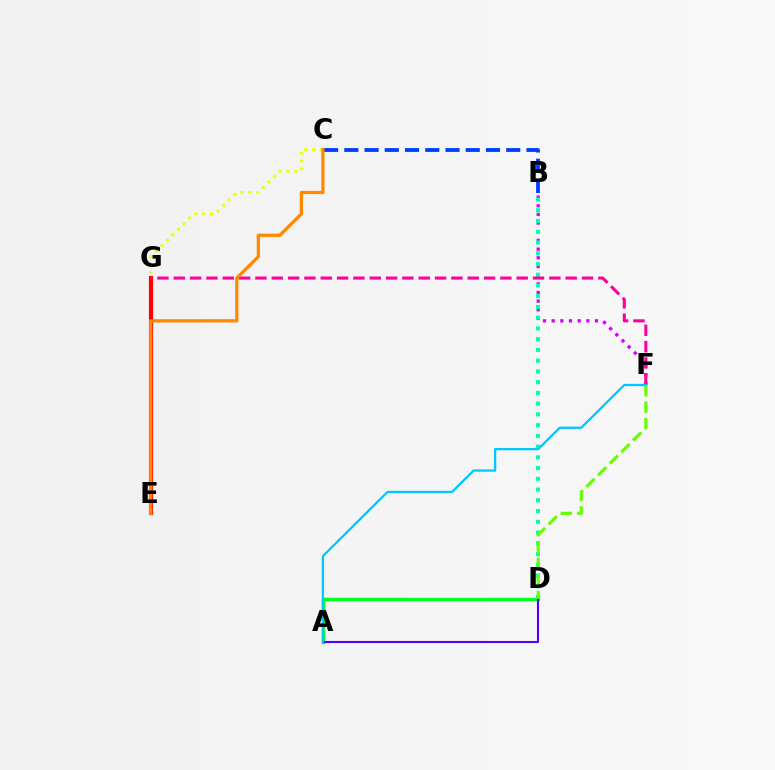{('B', 'F'): [{'color': '#d600ff', 'line_style': 'dotted', 'thickness': 2.36}], ('B', 'D'): [{'color': '#00ffaf', 'line_style': 'dotted', 'thickness': 2.92}], ('A', 'D'): [{'color': '#00ff27', 'line_style': 'solid', 'thickness': 2.48}, {'color': '#4f00ff', 'line_style': 'solid', 'thickness': 1.5}], ('B', 'C'): [{'color': '#003fff', 'line_style': 'dashed', 'thickness': 2.75}], ('E', 'G'): [{'color': '#ff0000', 'line_style': 'solid', 'thickness': 2.99}], ('F', 'G'): [{'color': '#ff00a0', 'line_style': 'dashed', 'thickness': 2.22}], ('D', 'F'): [{'color': '#66ff00', 'line_style': 'dashed', 'thickness': 2.23}], ('A', 'F'): [{'color': '#00c7ff', 'line_style': 'solid', 'thickness': 1.64}], ('C', 'G'): [{'color': '#eeff00', 'line_style': 'dotted', 'thickness': 2.13}], ('C', 'E'): [{'color': '#ff8800', 'line_style': 'solid', 'thickness': 2.33}]}